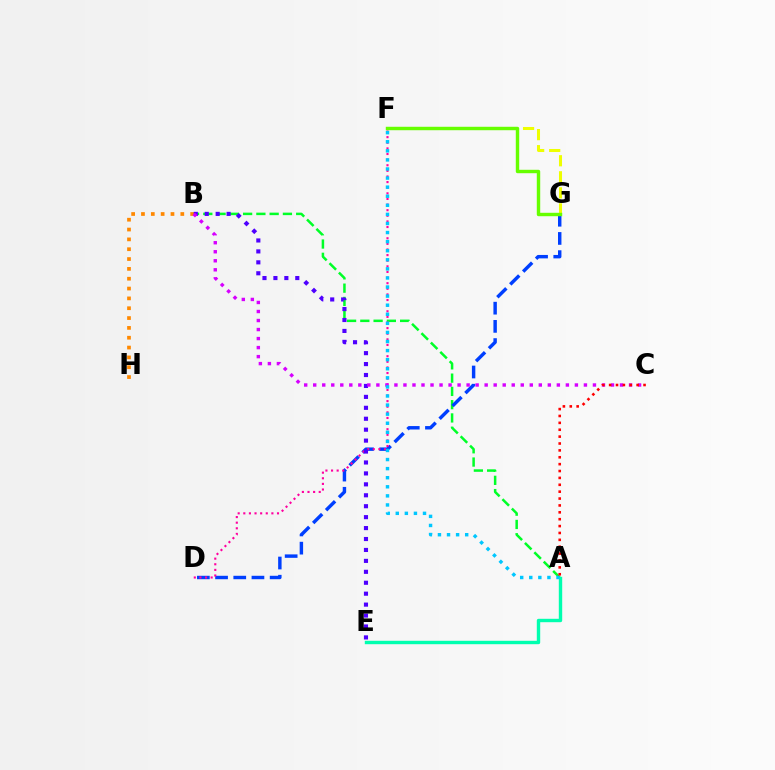{('A', 'B'): [{'color': '#00ff27', 'line_style': 'dashed', 'thickness': 1.8}], ('B', 'H'): [{'color': '#ff8800', 'line_style': 'dotted', 'thickness': 2.67}], ('F', 'G'): [{'color': '#eeff00', 'line_style': 'dashed', 'thickness': 2.18}, {'color': '#66ff00', 'line_style': 'solid', 'thickness': 2.46}], ('A', 'E'): [{'color': '#00ffaf', 'line_style': 'solid', 'thickness': 2.45}], ('D', 'G'): [{'color': '#003fff', 'line_style': 'dashed', 'thickness': 2.47}], ('D', 'F'): [{'color': '#ff00a0', 'line_style': 'dotted', 'thickness': 1.53}], ('B', 'E'): [{'color': '#4f00ff', 'line_style': 'dotted', 'thickness': 2.97}], ('B', 'C'): [{'color': '#d600ff', 'line_style': 'dotted', 'thickness': 2.45}], ('A', 'F'): [{'color': '#00c7ff', 'line_style': 'dotted', 'thickness': 2.47}], ('A', 'C'): [{'color': '#ff0000', 'line_style': 'dotted', 'thickness': 1.87}]}